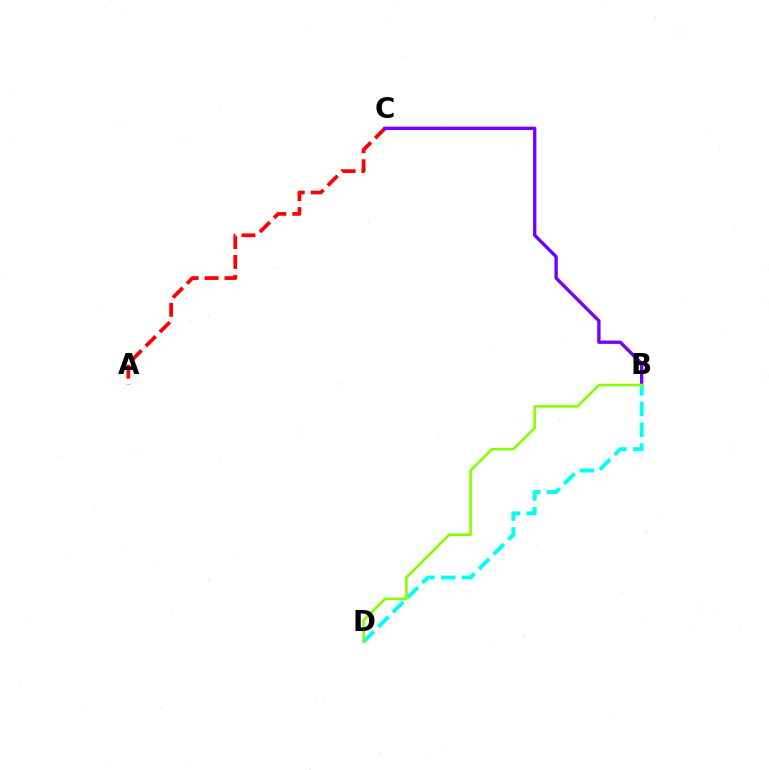{('A', 'C'): [{'color': '#ff0000', 'line_style': 'dashed', 'thickness': 2.7}], ('B', 'C'): [{'color': '#7200ff', 'line_style': 'solid', 'thickness': 2.4}], ('B', 'D'): [{'color': '#00fff6', 'line_style': 'dashed', 'thickness': 2.82}, {'color': '#84ff00', 'line_style': 'solid', 'thickness': 1.87}]}